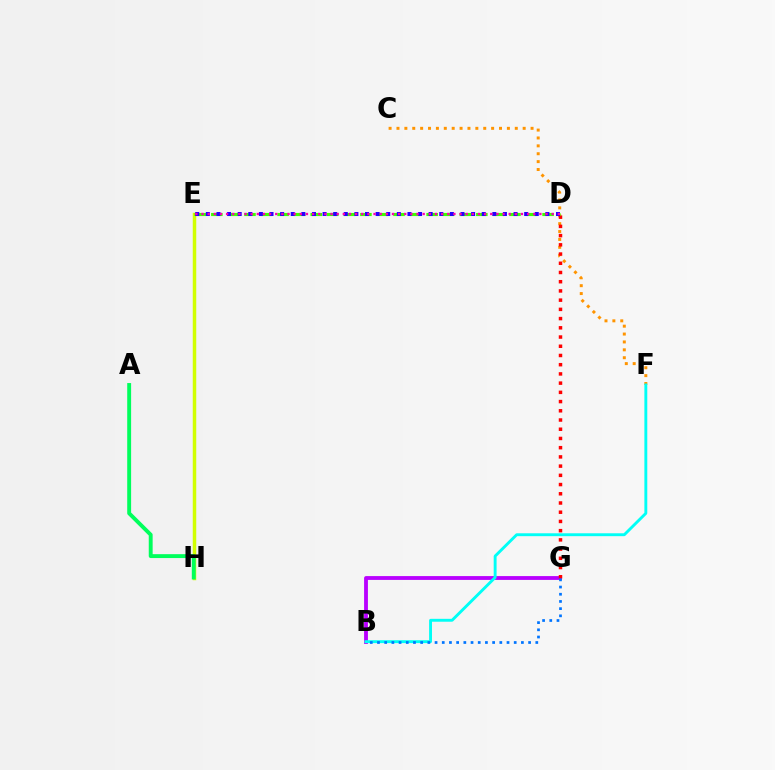{('B', 'G'): [{'color': '#b900ff', 'line_style': 'solid', 'thickness': 2.75}, {'color': '#0074ff', 'line_style': 'dotted', 'thickness': 1.96}], ('C', 'F'): [{'color': '#ff9400', 'line_style': 'dotted', 'thickness': 2.14}], ('D', 'G'): [{'color': '#ff0000', 'line_style': 'dotted', 'thickness': 2.51}], ('E', 'H'): [{'color': '#d1ff00', 'line_style': 'solid', 'thickness': 2.51}], ('D', 'E'): [{'color': '#3dff00', 'line_style': 'dashed', 'thickness': 2.25}, {'color': '#2500ff', 'line_style': 'dotted', 'thickness': 2.88}, {'color': '#ff00ac', 'line_style': 'dotted', 'thickness': 1.67}], ('B', 'F'): [{'color': '#00fff6', 'line_style': 'solid', 'thickness': 2.08}], ('A', 'H'): [{'color': '#00ff5c', 'line_style': 'solid', 'thickness': 2.8}]}